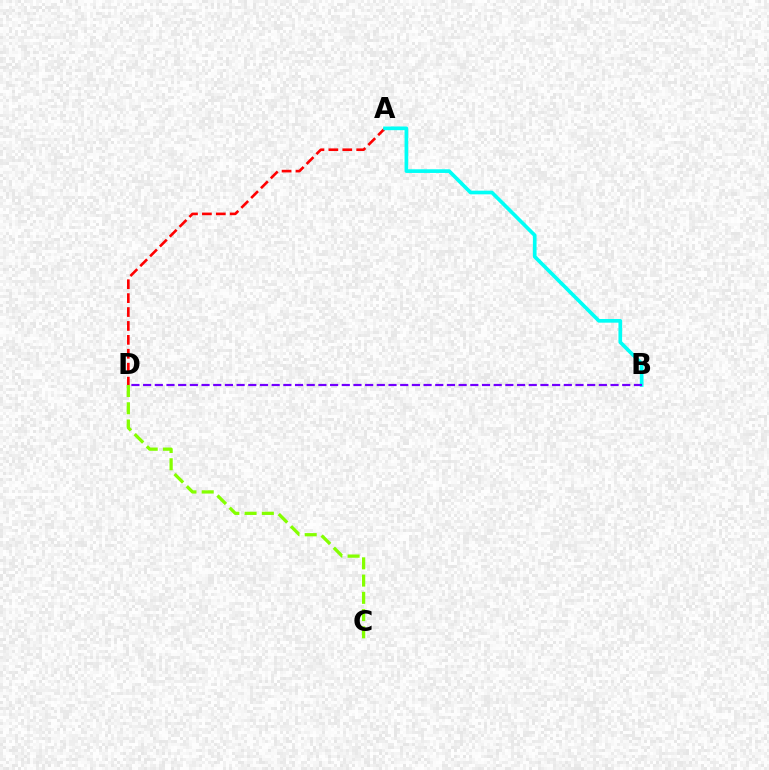{('A', 'D'): [{'color': '#ff0000', 'line_style': 'dashed', 'thickness': 1.89}], ('A', 'B'): [{'color': '#00fff6', 'line_style': 'solid', 'thickness': 2.64}], ('C', 'D'): [{'color': '#84ff00', 'line_style': 'dashed', 'thickness': 2.34}], ('B', 'D'): [{'color': '#7200ff', 'line_style': 'dashed', 'thickness': 1.59}]}